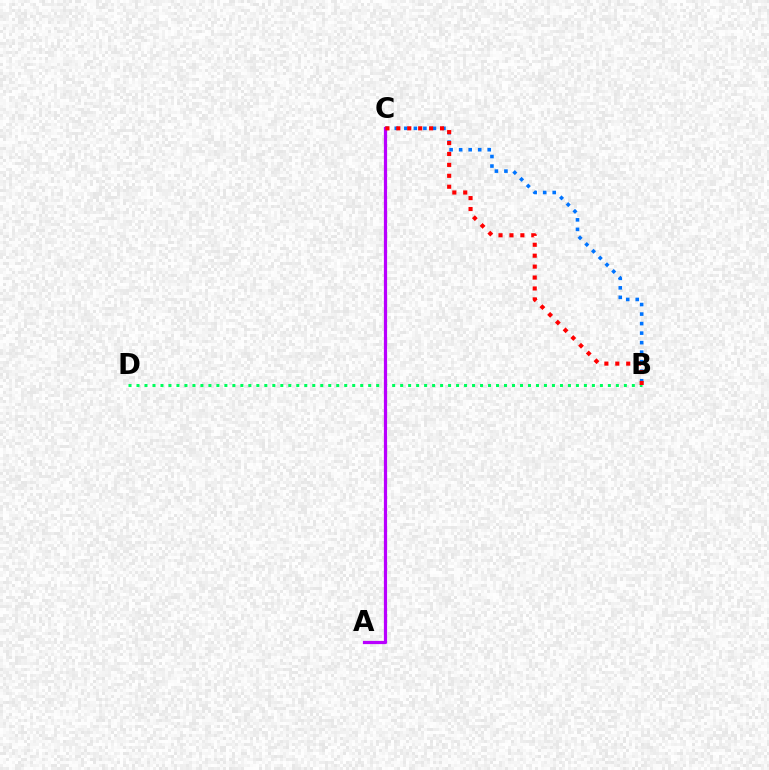{('B', 'D'): [{'color': '#00ff5c', 'line_style': 'dotted', 'thickness': 2.17}], ('B', 'C'): [{'color': '#0074ff', 'line_style': 'dotted', 'thickness': 2.59}, {'color': '#ff0000', 'line_style': 'dotted', 'thickness': 2.97}], ('A', 'C'): [{'color': '#d1ff00', 'line_style': 'dotted', 'thickness': 1.54}, {'color': '#b900ff', 'line_style': 'solid', 'thickness': 2.31}]}